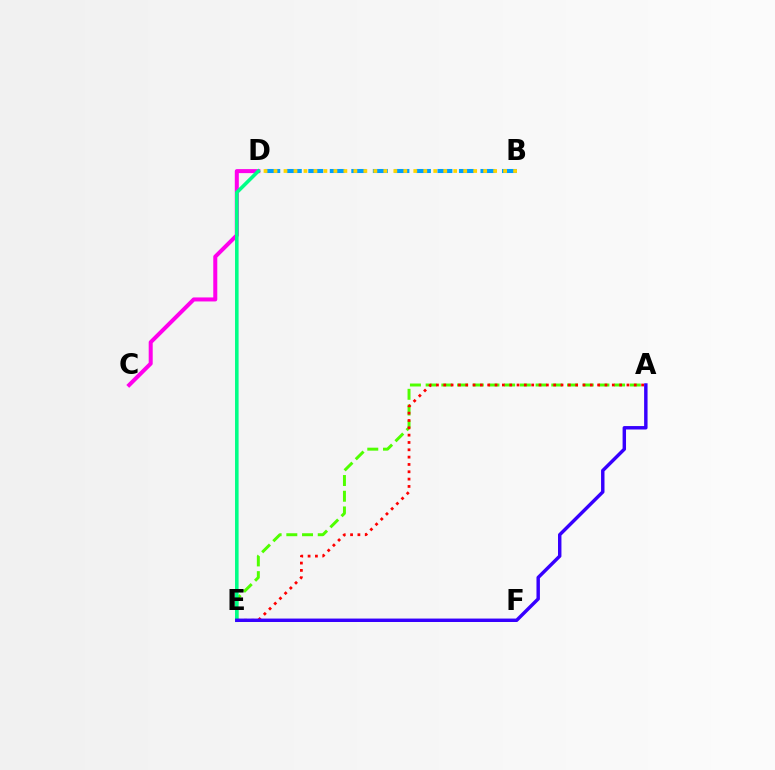{('C', 'D'): [{'color': '#ff00ed', 'line_style': 'solid', 'thickness': 2.89}], ('B', 'D'): [{'color': '#009eff', 'line_style': 'dashed', 'thickness': 2.92}, {'color': '#ffd500', 'line_style': 'dotted', 'thickness': 2.71}], ('A', 'E'): [{'color': '#4fff00', 'line_style': 'dashed', 'thickness': 2.13}, {'color': '#ff0000', 'line_style': 'dotted', 'thickness': 1.99}, {'color': '#3700ff', 'line_style': 'solid', 'thickness': 2.47}], ('D', 'E'): [{'color': '#00ff86', 'line_style': 'solid', 'thickness': 2.57}]}